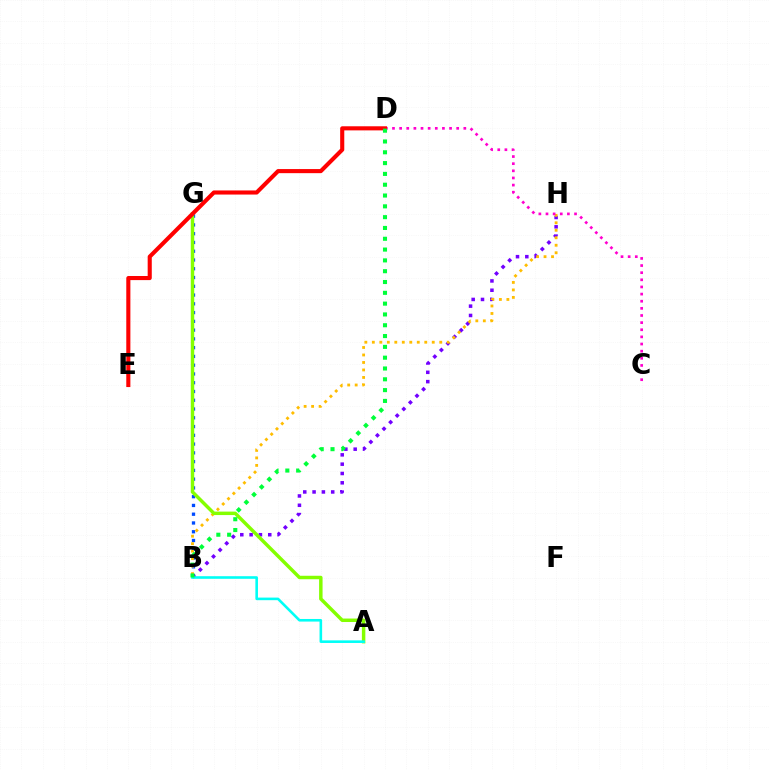{('B', 'G'): [{'color': '#004bff', 'line_style': 'dotted', 'thickness': 2.38}], ('B', 'H'): [{'color': '#7200ff', 'line_style': 'dotted', 'thickness': 2.53}, {'color': '#ffbd00', 'line_style': 'dotted', 'thickness': 2.04}], ('A', 'G'): [{'color': '#84ff00', 'line_style': 'solid', 'thickness': 2.5}], ('A', 'B'): [{'color': '#00fff6', 'line_style': 'solid', 'thickness': 1.87}], ('C', 'D'): [{'color': '#ff00cf', 'line_style': 'dotted', 'thickness': 1.94}], ('D', 'E'): [{'color': '#ff0000', 'line_style': 'solid', 'thickness': 2.95}], ('B', 'D'): [{'color': '#00ff39', 'line_style': 'dotted', 'thickness': 2.94}]}